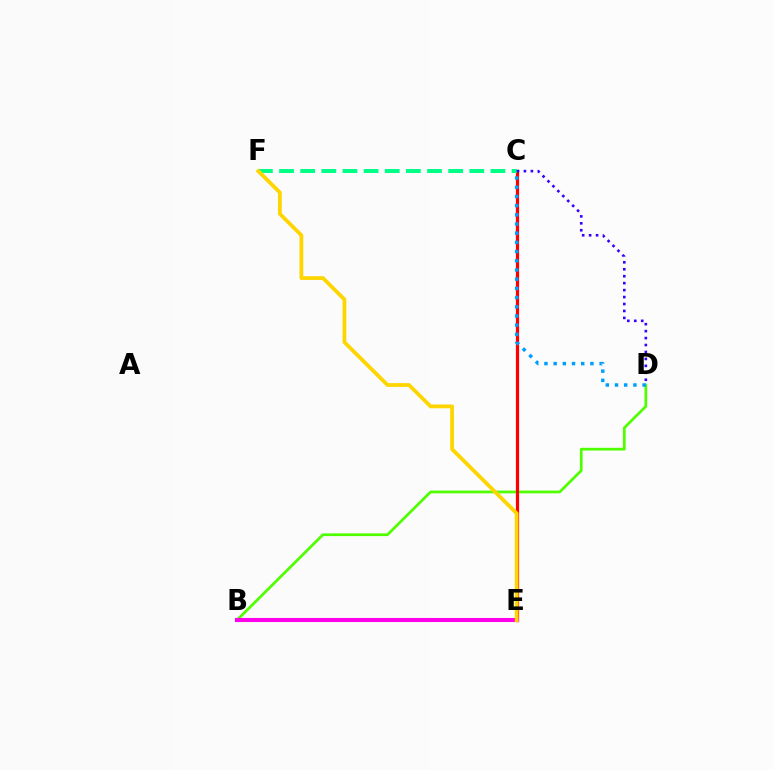{('B', 'D'): [{'color': '#4fff00', 'line_style': 'solid', 'thickness': 1.96}], ('C', 'E'): [{'color': '#ff0000', 'line_style': 'solid', 'thickness': 2.31}], ('C', 'D'): [{'color': '#009eff', 'line_style': 'dotted', 'thickness': 2.5}, {'color': '#3700ff', 'line_style': 'dotted', 'thickness': 1.89}], ('B', 'E'): [{'color': '#ff00ed', 'line_style': 'solid', 'thickness': 2.94}], ('C', 'F'): [{'color': '#00ff86', 'line_style': 'dashed', 'thickness': 2.87}], ('E', 'F'): [{'color': '#ffd500', 'line_style': 'solid', 'thickness': 2.72}]}